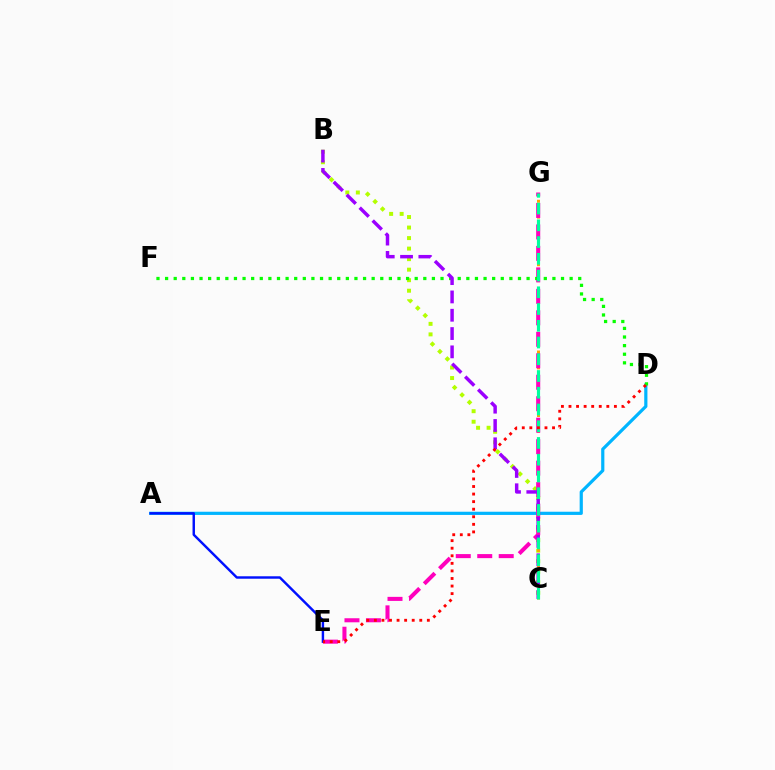{('B', 'C'): [{'color': '#b3ff00', 'line_style': 'dotted', 'thickness': 2.86}, {'color': '#9b00ff', 'line_style': 'dashed', 'thickness': 2.49}], ('A', 'D'): [{'color': '#00b5ff', 'line_style': 'solid', 'thickness': 2.3}], ('C', 'G'): [{'color': '#ffa500', 'line_style': 'dotted', 'thickness': 2.16}, {'color': '#00ff9d', 'line_style': 'dashed', 'thickness': 2.27}], ('E', 'G'): [{'color': '#ff00bd', 'line_style': 'dashed', 'thickness': 2.92}], ('D', 'F'): [{'color': '#08ff00', 'line_style': 'dotted', 'thickness': 2.34}], ('A', 'E'): [{'color': '#0010ff', 'line_style': 'solid', 'thickness': 1.76}], ('D', 'E'): [{'color': '#ff0000', 'line_style': 'dotted', 'thickness': 2.06}]}